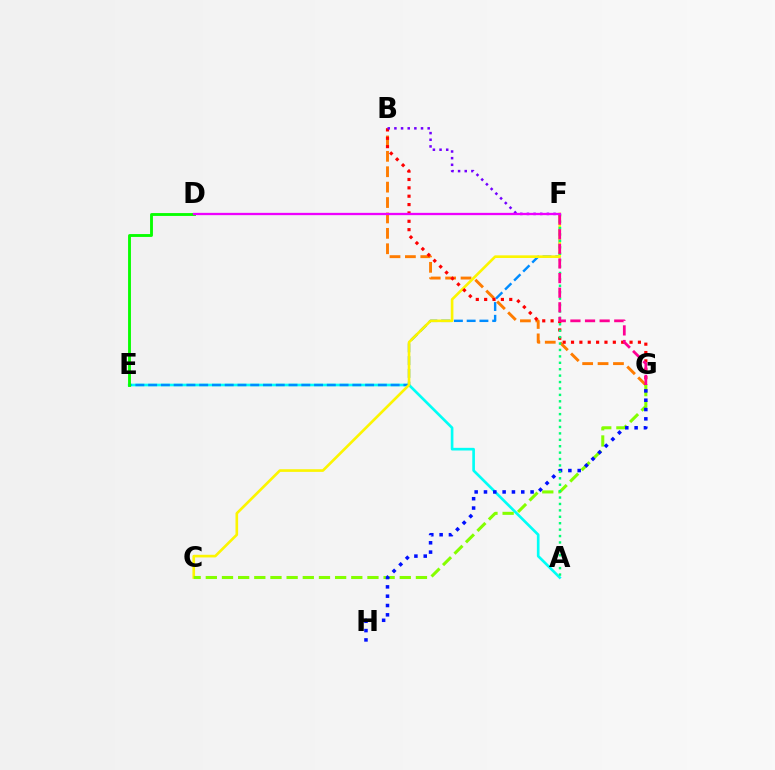{('A', 'E'): [{'color': '#00fff6', 'line_style': 'solid', 'thickness': 1.92}], ('E', 'F'): [{'color': '#008cff', 'line_style': 'dashed', 'thickness': 1.73}], ('B', 'G'): [{'color': '#ff7c00', 'line_style': 'dashed', 'thickness': 2.09}, {'color': '#ff0000', 'line_style': 'dotted', 'thickness': 2.27}], ('D', 'E'): [{'color': '#08ff00', 'line_style': 'solid', 'thickness': 2.06}], ('C', 'F'): [{'color': '#fcf500', 'line_style': 'solid', 'thickness': 1.9}], ('B', 'F'): [{'color': '#7200ff', 'line_style': 'dotted', 'thickness': 1.81}], ('C', 'G'): [{'color': '#84ff00', 'line_style': 'dashed', 'thickness': 2.2}], ('G', 'H'): [{'color': '#0010ff', 'line_style': 'dotted', 'thickness': 2.53}], ('A', 'F'): [{'color': '#00ff74', 'line_style': 'dotted', 'thickness': 1.74}], ('F', 'G'): [{'color': '#ff0094', 'line_style': 'dashed', 'thickness': 1.99}], ('D', 'F'): [{'color': '#ee00ff', 'line_style': 'solid', 'thickness': 1.65}]}